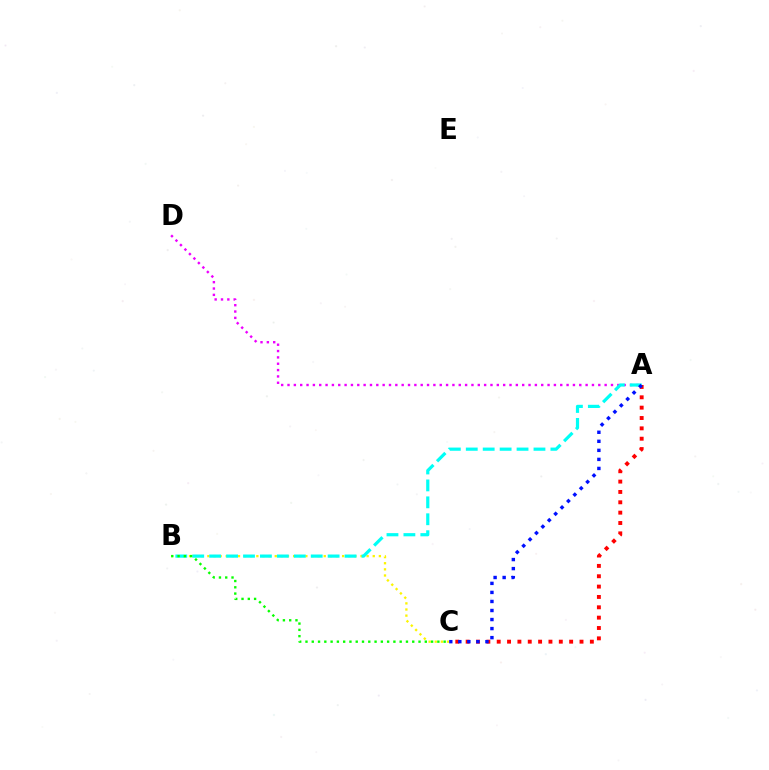{('B', 'C'): [{'color': '#fcf500', 'line_style': 'dotted', 'thickness': 1.66}, {'color': '#08ff00', 'line_style': 'dotted', 'thickness': 1.71}], ('A', 'D'): [{'color': '#ee00ff', 'line_style': 'dotted', 'thickness': 1.72}], ('A', 'B'): [{'color': '#00fff6', 'line_style': 'dashed', 'thickness': 2.3}], ('A', 'C'): [{'color': '#ff0000', 'line_style': 'dotted', 'thickness': 2.81}, {'color': '#0010ff', 'line_style': 'dotted', 'thickness': 2.46}]}